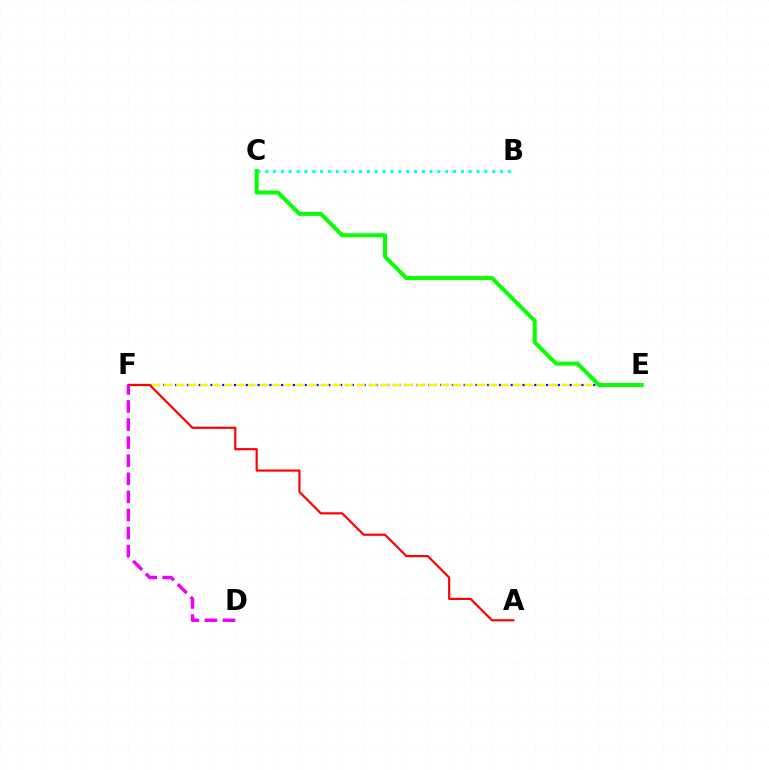{('B', 'C'): [{'color': '#00fff6', 'line_style': 'dotted', 'thickness': 2.13}], ('E', 'F'): [{'color': '#0010ff', 'line_style': 'dotted', 'thickness': 1.6}, {'color': '#fcf500', 'line_style': 'dashed', 'thickness': 1.63}], ('A', 'F'): [{'color': '#ff0000', 'line_style': 'solid', 'thickness': 1.57}], ('C', 'E'): [{'color': '#08ff00', 'line_style': 'solid', 'thickness': 2.88}], ('D', 'F'): [{'color': '#ee00ff', 'line_style': 'dashed', 'thickness': 2.46}]}